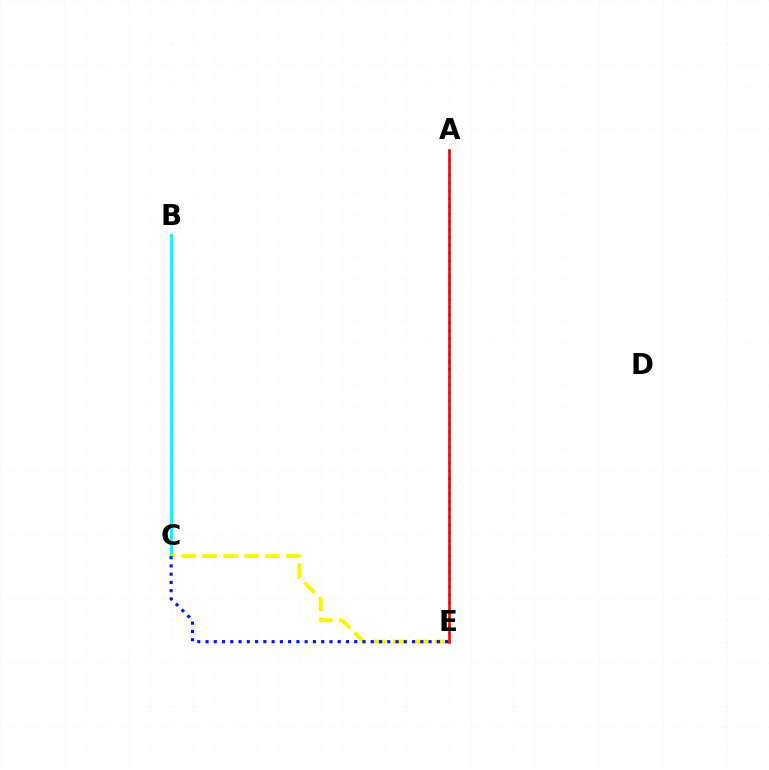{('B', 'C'): [{'color': '#ee00ff', 'line_style': 'dotted', 'thickness': 2.01}, {'color': '#00fff6', 'line_style': 'solid', 'thickness': 2.39}], ('A', 'E'): [{'color': '#08ff00', 'line_style': 'dotted', 'thickness': 2.11}, {'color': '#ff0000', 'line_style': 'solid', 'thickness': 1.87}], ('C', 'E'): [{'color': '#fcf500', 'line_style': 'dashed', 'thickness': 2.84}, {'color': '#0010ff', 'line_style': 'dotted', 'thickness': 2.24}]}